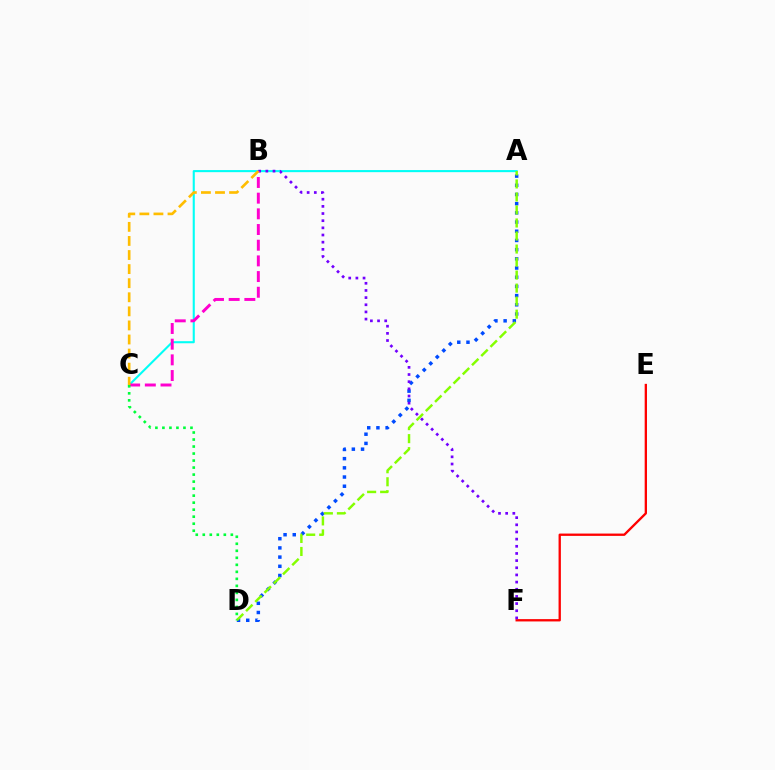{('A', 'C'): [{'color': '#00fff6', 'line_style': 'solid', 'thickness': 1.5}], ('A', 'D'): [{'color': '#004bff', 'line_style': 'dotted', 'thickness': 2.5}, {'color': '#84ff00', 'line_style': 'dashed', 'thickness': 1.77}], ('E', 'F'): [{'color': '#ff0000', 'line_style': 'solid', 'thickness': 1.67}], ('B', 'F'): [{'color': '#7200ff', 'line_style': 'dotted', 'thickness': 1.95}], ('B', 'C'): [{'color': '#ff00cf', 'line_style': 'dashed', 'thickness': 2.13}, {'color': '#ffbd00', 'line_style': 'dashed', 'thickness': 1.91}], ('C', 'D'): [{'color': '#00ff39', 'line_style': 'dotted', 'thickness': 1.91}]}